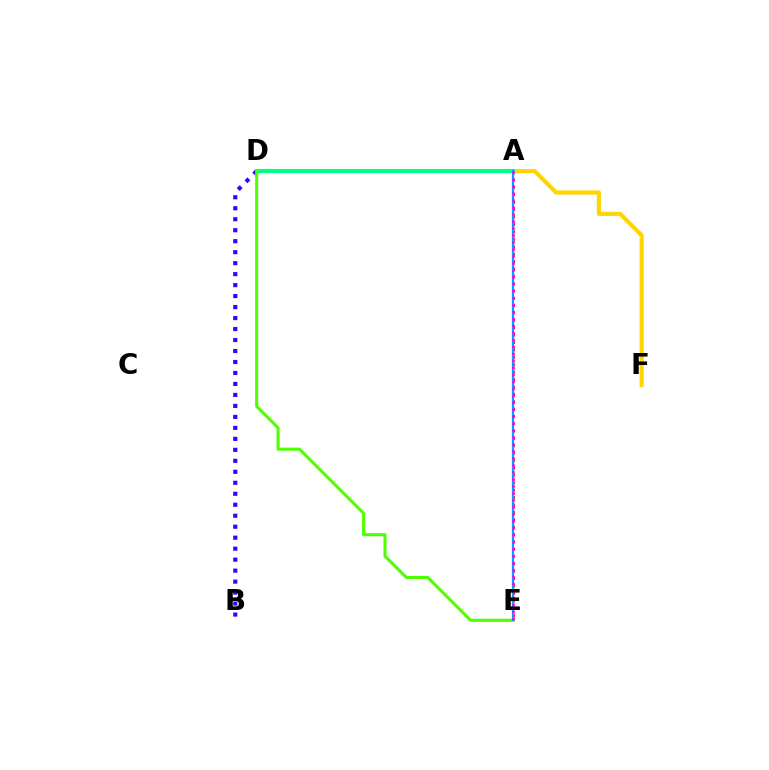{('A', 'E'): [{'color': '#ff0000', 'line_style': 'dotted', 'thickness': 2.0}, {'color': '#009eff', 'line_style': 'solid', 'thickness': 1.63}, {'color': '#ff00ed', 'line_style': 'dotted', 'thickness': 1.89}], ('A', 'F'): [{'color': '#ffd500', 'line_style': 'solid', 'thickness': 2.98}], ('A', 'D'): [{'color': '#00ff86', 'line_style': 'solid', 'thickness': 2.96}], ('B', 'D'): [{'color': '#3700ff', 'line_style': 'dotted', 'thickness': 2.98}], ('D', 'E'): [{'color': '#4fff00', 'line_style': 'solid', 'thickness': 2.21}]}